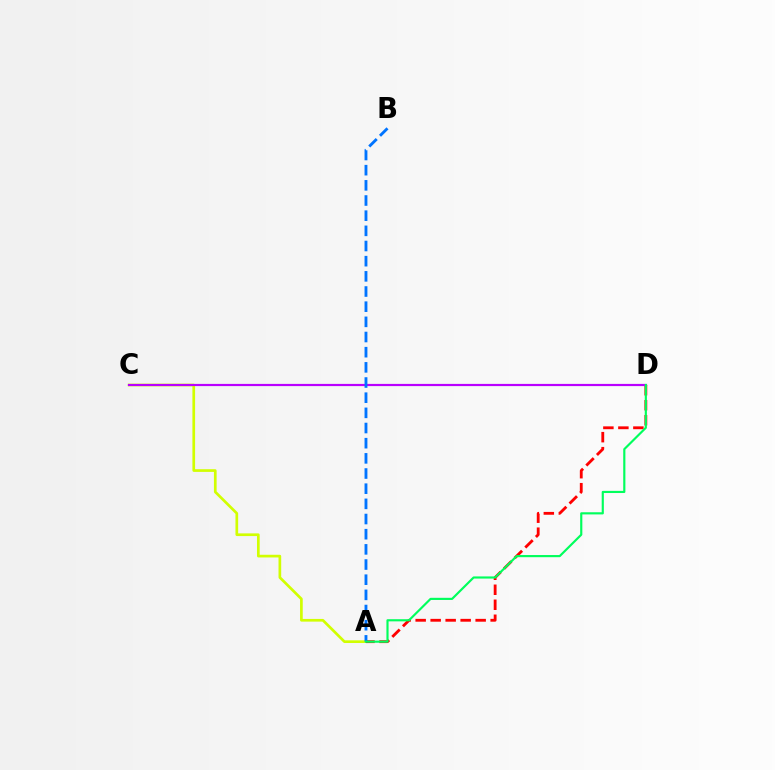{('A', 'C'): [{'color': '#d1ff00', 'line_style': 'solid', 'thickness': 1.93}], ('A', 'D'): [{'color': '#ff0000', 'line_style': 'dashed', 'thickness': 2.04}, {'color': '#00ff5c', 'line_style': 'solid', 'thickness': 1.55}], ('C', 'D'): [{'color': '#b900ff', 'line_style': 'solid', 'thickness': 1.58}], ('A', 'B'): [{'color': '#0074ff', 'line_style': 'dashed', 'thickness': 2.06}]}